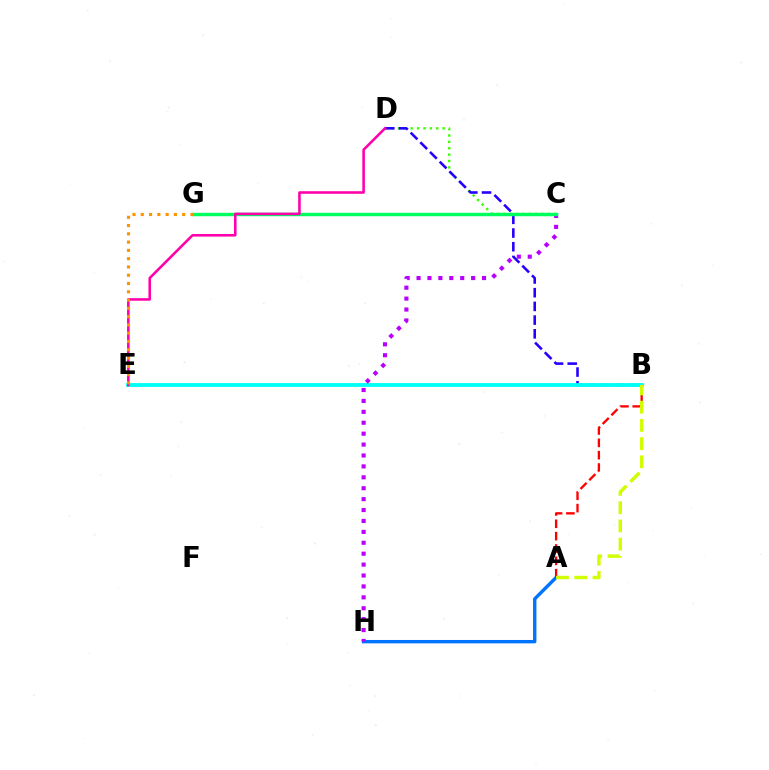{('C', 'D'): [{'color': '#3dff00', 'line_style': 'dotted', 'thickness': 1.73}], ('B', 'D'): [{'color': '#2500ff', 'line_style': 'dashed', 'thickness': 1.86}], ('A', 'H'): [{'color': '#0074ff', 'line_style': 'solid', 'thickness': 2.43}], ('B', 'E'): [{'color': '#00fff6', 'line_style': 'solid', 'thickness': 2.75}], ('C', 'H'): [{'color': '#b900ff', 'line_style': 'dotted', 'thickness': 2.96}], ('C', 'G'): [{'color': '#00ff5c', 'line_style': 'solid', 'thickness': 2.46}], ('D', 'E'): [{'color': '#ff00ac', 'line_style': 'solid', 'thickness': 1.85}], ('A', 'B'): [{'color': '#ff0000', 'line_style': 'dashed', 'thickness': 1.68}, {'color': '#d1ff00', 'line_style': 'dashed', 'thickness': 2.48}], ('E', 'G'): [{'color': '#ff9400', 'line_style': 'dotted', 'thickness': 2.25}]}